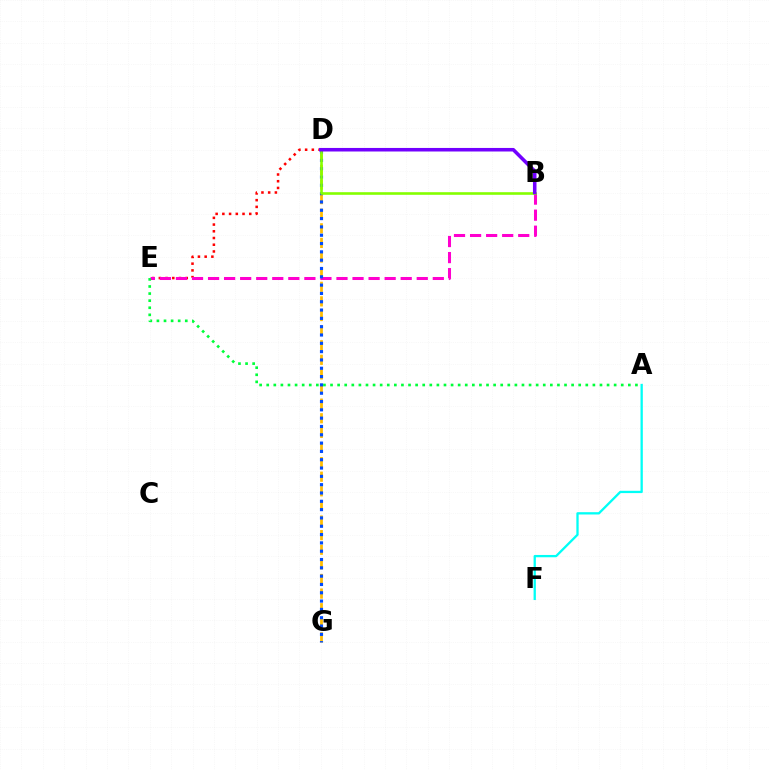{('D', 'E'): [{'color': '#ff0000', 'line_style': 'dotted', 'thickness': 1.83}], ('B', 'E'): [{'color': '#ff00cf', 'line_style': 'dashed', 'thickness': 2.18}], ('D', 'G'): [{'color': '#ffbd00', 'line_style': 'dashed', 'thickness': 1.98}, {'color': '#004bff', 'line_style': 'dotted', 'thickness': 2.26}], ('A', 'F'): [{'color': '#00fff6', 'line_style': 'solid', 'thickness': 1.65}], ('B', 'D'): [{'color': '#84ff00', 'line_style': 'solid', 'thickness': 1.88}, {'color': '#7200ff', 'line_style': 'solid', 'thickness': 2.55}], ('A', 'E'): [{'color': '#00ff39', 'line_style': 'dotted', 'thickness': 1.93}]}